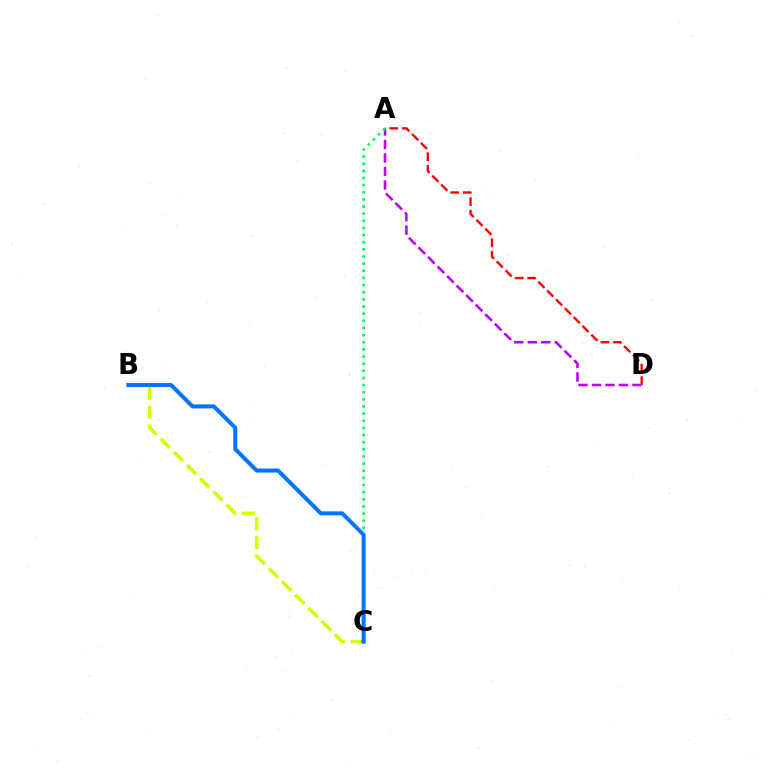{('A', 'D'): [{'color': '#ff0000', 'line_style': 'dashed', 'thickness': 1.7}, {'color': '#b900ff', 'line_style': 'dashed', 'thickness': 1.83}], ('A', 'C'): [{'color': '#00ff5c', 'line_style': 'dotted', 'thickness': 1.94}], ('B', 'C'): [{'color': '#d1ff00', 'line_style': 'dashed', 'thickness': 2.54}, {'color': '#0074ff', 'line_style': 'solid', 'thickness': 2.88}]}